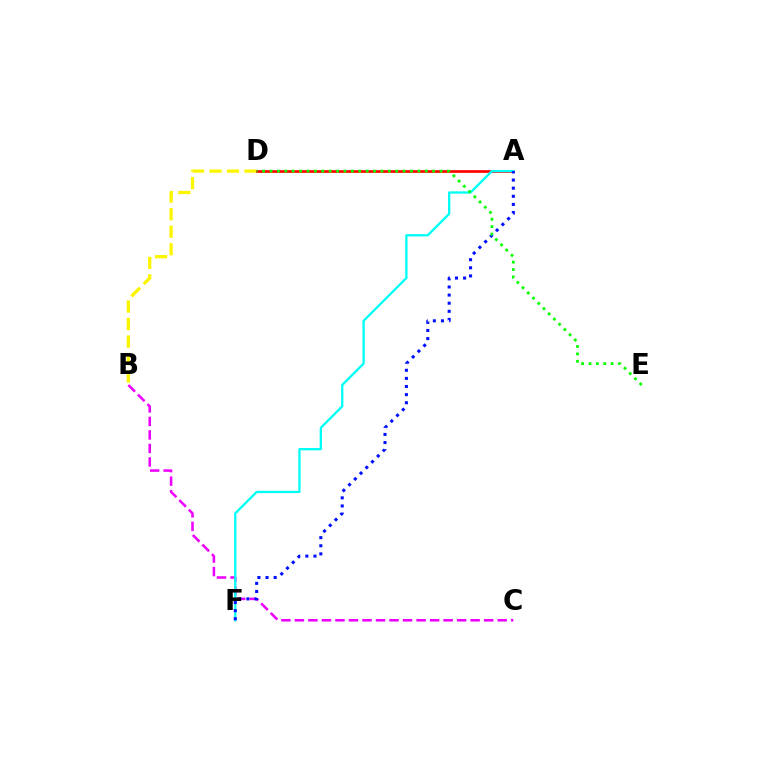{('B', 'C'): [{'color': '#ee00ff', 'line_style': 'dashed', 'thickness': 1.84}], ('B', 'D'): [{'color': '#fcf500', 'line_style': 'dashed', 'thickness': 2.38}], ('A', 'D'): [{'color': '#ff0000', 'line_style': 'solid', 'thickness': 1.93}], ('A', 'F'): [{'color': '#00fff6', 'line_style': 'solid', 'thickness': 1.66}, {'color': '#0010ff', 'line_style': 'dotted', 'thickness': 2.2}], ('D', 'E'): [{'color': '#08ff00', 'line_style': 'dotted', 'thickness': 2.01}]}